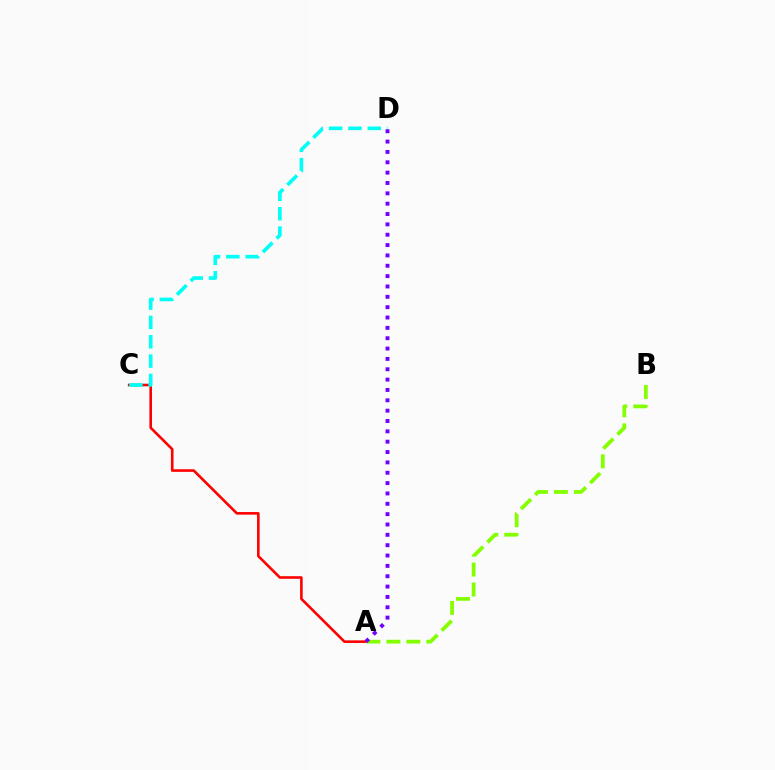{('A', 'C'): [{'color': '#ff0000', 'line_style': 'solid', 'thickness': 1.87}], ('A', 'B'): [{'color': '#84ff00', 'line_style': 'dashed', 'thickness': 2.71}], ('C', 'D'): [{'color': '#00fff6', 'line_style': 'dashed', 'thickness': 2.63}], ('A', 'D'): [{'color': '#7200ff', 'line_style': 'dotted', 'thickness': 2.81}]}